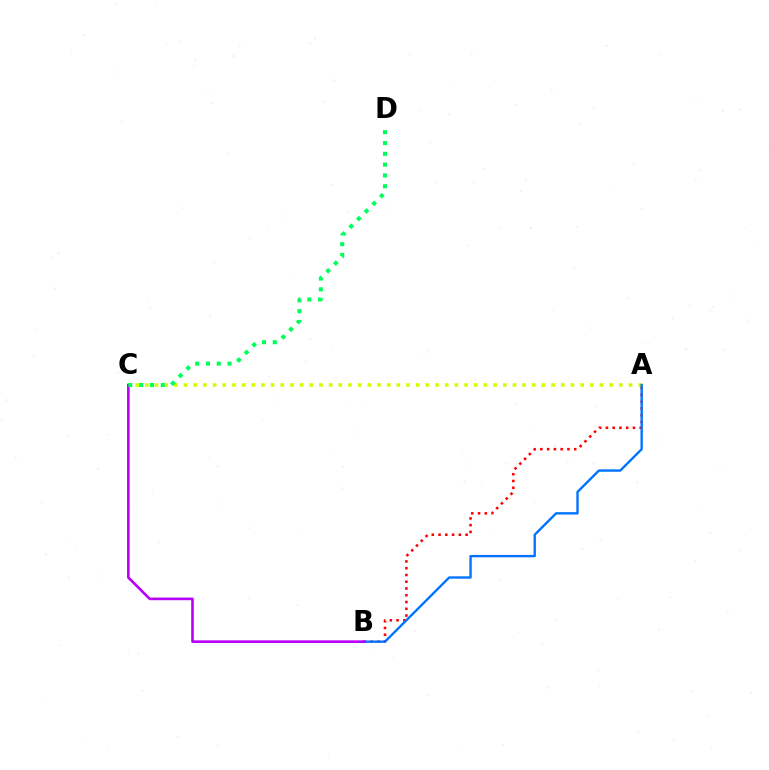{('A', 'C'): [{'color': '#d1ff00', 'line_style': 'dotted', 'thickness': 2.63}], ('A', 'B'): [{'color': '#ff0000', 'line_style': 'dotted', 'thickness': 1.84}, {'color': '#0074ff', 'line_style': 'solid', 'thickness': 1.71}], ('B', 'C'): [{'color': '#b900ff', 'line_style': 'solid', 'thickness': 1.89}], ('C', 'D'): [{'color': '#00ff5c', 'line_style': 'dotted', 'thickness': 2.94}]}